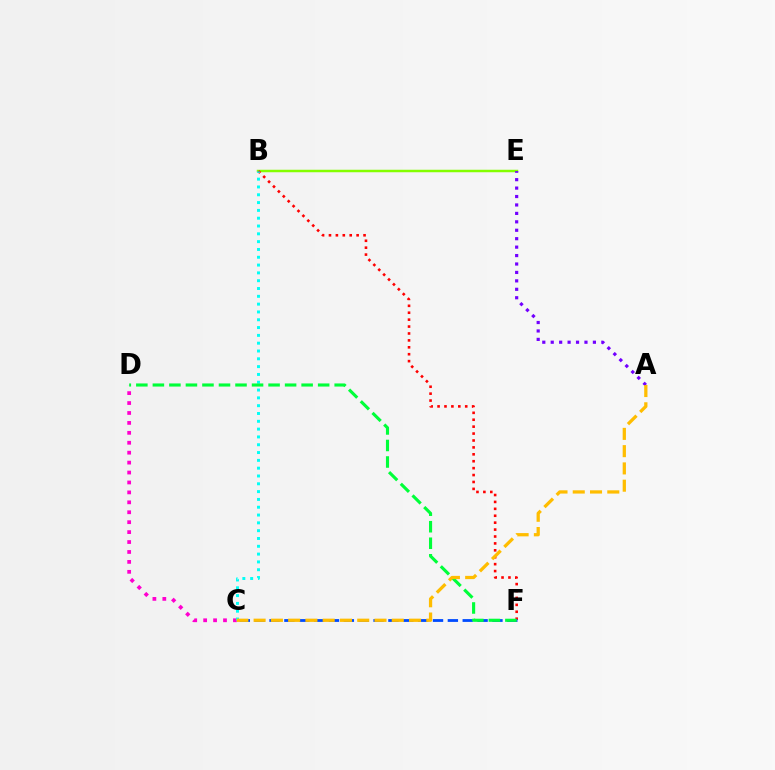{('B', 'E'): [{'color': '#84ff00', 'line_style': 'solid', 'thickness': 1.79}], ('B', 'F'): [{'color': '#ff0000', 'line_style': 'dotted', 'thickness': 1.88}], ('C', 'F'): [{'color': '#004bff', 'line_style': 'dashed', 'thickness': 2.02}], ('C', 'D'): [{'color': '#ff00cf', 'line_style': 'dotted', 'thickness': 2.7}], ('A', 'E'): [{'color': '#7200ff', 'line_style': 'dotted', 'thickness': 2.29}], ('B', 'C'): [{'color': '#00fff6', 'line_style': 'dotted', 'thickness': 2.12}], ('D', 'F'): [{'color': '#00ff39', 'line_style': 'dashed', 'thickness': 2.25}], ('A', 'C'): [{'color': '#ffbd00', 'line_style': 'dashed', 'thickness': 2.35}]}